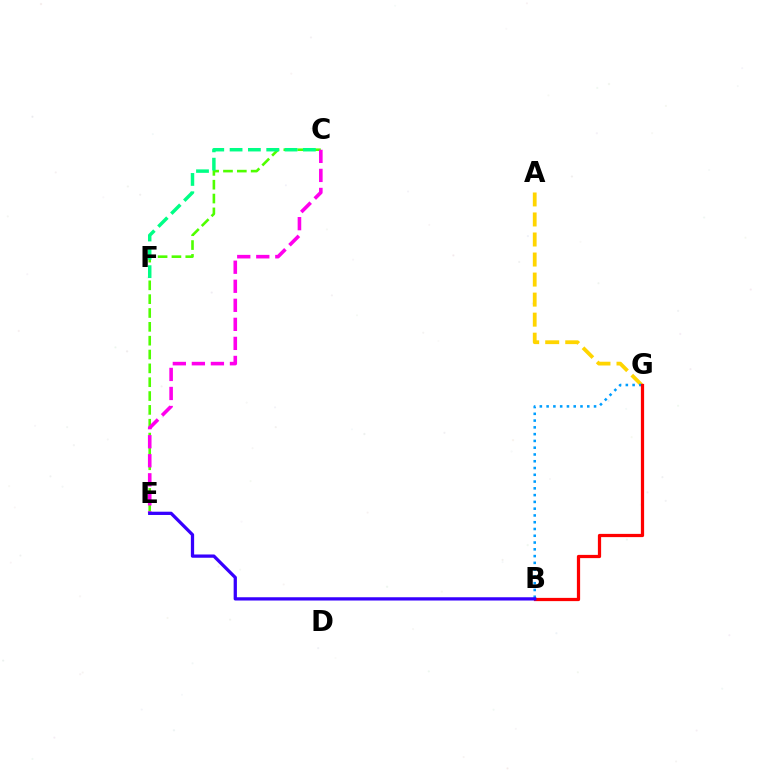{('C', 'E'): [{'color': '#4fff00', 'line_style': 'dashed', 'thickness': 1.88}, {'color': '#ff00ed', 'line_style': 'dashed', 'thickness': 2.59}], ('C', 'F'): [{'color': '#00ff86', 'line_style': 'dashed', 'thickness': 2.49}], ('A', 'G'): [{'color': '#ffd500', 'line_style': 'dashed', 'thickness': 2.72}], ('B', 'G'): [{'color': '#009eff', 'line_style': 'dotted', 'thickness': 1.84}, {'color': '#ff0000', 'line_style': 'solid', 'thickness': 2.33}], ('B', 'E'): [{'color': '#3700ff', 'line_style': 'solid', 'thickness': 2.35}]}